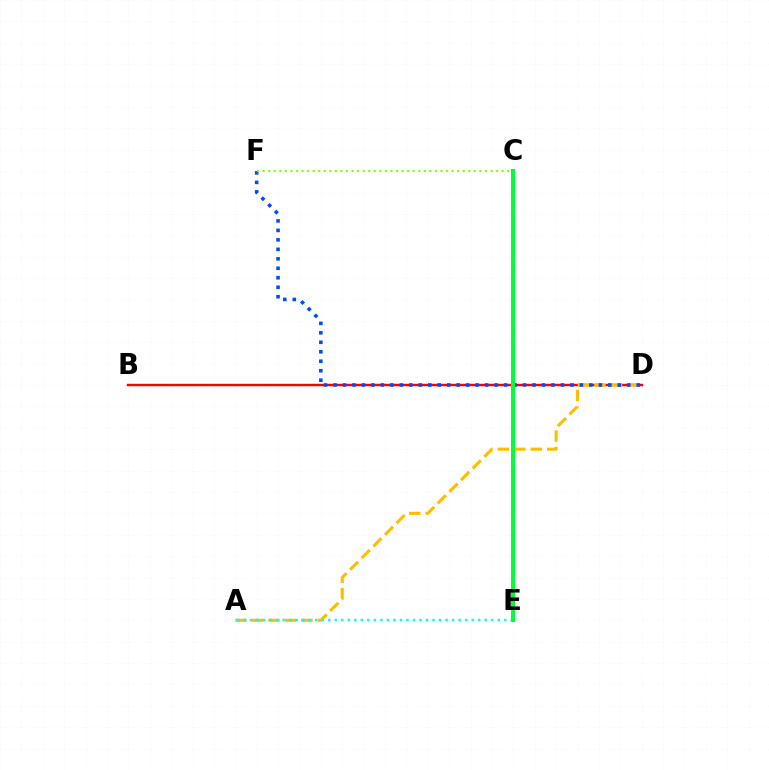{('B', 'D'): [{'color': '#ff0000', 'line_style': 'solid', 'thickness': 1.75}], ('A', 'D'): [{'color': '#ffbd00', 'line_style': 'dashed', 'thickness': 2.24}], ('C', 'E'): [{'color': '#7200ff', 'line_style': 'dotted', 'thickness': 1.99}, {'color': '#ff00cf', 'line_style': 'solid', 'thickness': 1.91}, {'color': '#00ff39', 'line_style': 'solid', 'thickness': 2.87}], ('D', 'F'): [{'color': '#004bff', 'line_style': 'dotted', 'thickness': 2.57}], ('A', 'E'): [{'color': '#00fff6', 'line_style': 'dotted', 'thickness': 1.77}], ('C', 'F'): [{'color': '#84ff00', 'line_style': 'dotted', 'thickness': 1.51}]}